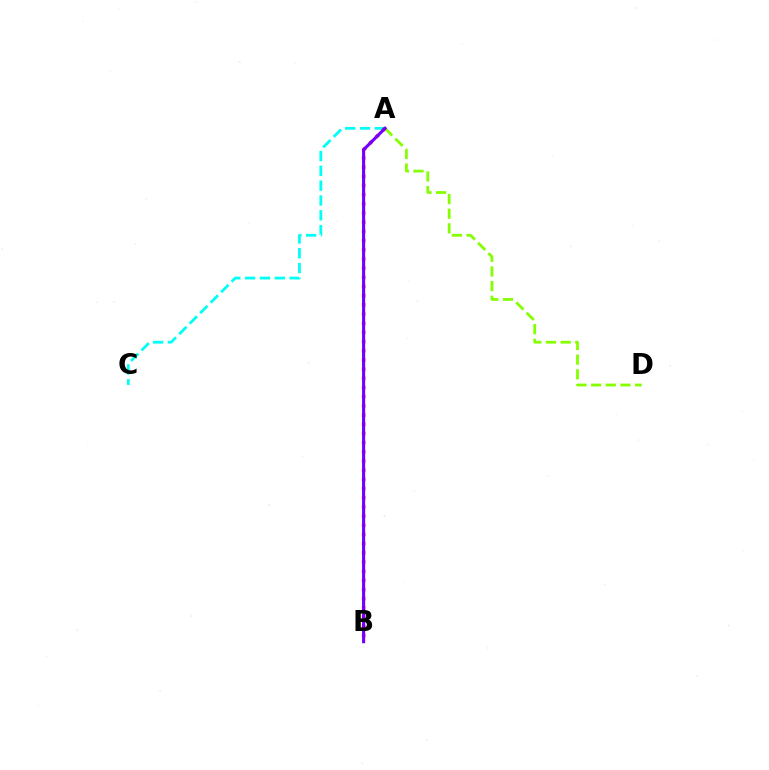{('A', 'D'): [{'color': '#84ff00', 'line_style': 'dashed', 'thickness': 1.99}], ('A', 'C'): [{'color': '#00fff6', 'line_style': 'dashed', 'thickness': 2.01}], ('A', 'B'): [{'color': '#ff0000', 'line_style': 'dotted', 'thickness': 2.5}, {'color': '#7200ff', 'line_style': 'solid', 'thickness': 2.24}]}